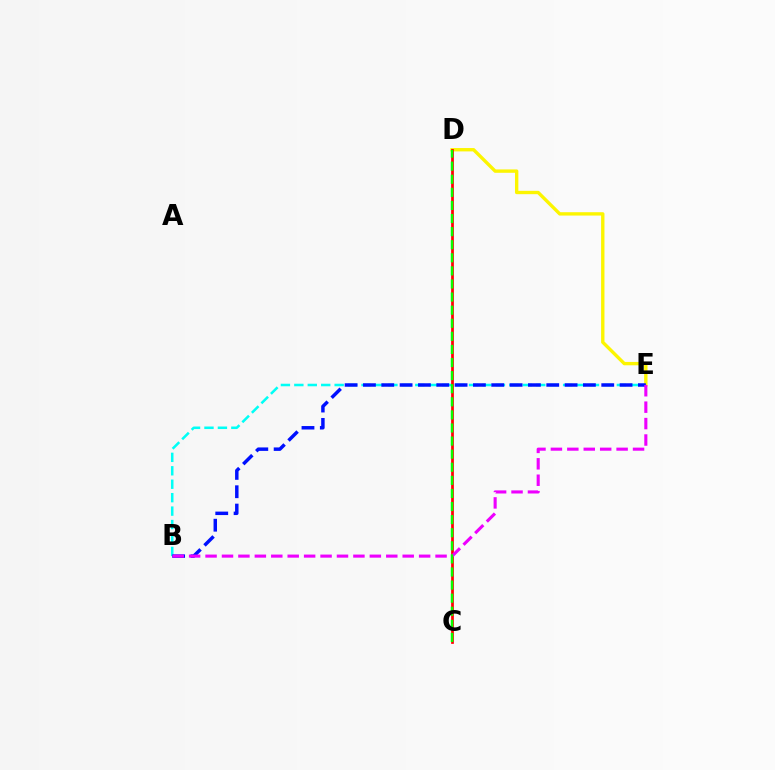{('B', 'E'): [{'color': '#00fff6', 'line_style': 'dashed', 'thickness': 1.83}, {'color': '#0010ff', 'line_style': 'dashed', 'thickness': 2.49}, {'color': '#ee00ff', 'line_style': 'dashed', 'thickness': 2.23}], ('D', 'E'): [{'color': '#fcf500', 'line_style': 'solid', 'thickness': 2.42}], ('C', 'D'): [{'color': '#ff0000', 'line_style': 'solid', 'thickness': 1.96}, {'color': '#08ff00', 'line_style': 'dashed', 'thickness': 1.78}]}